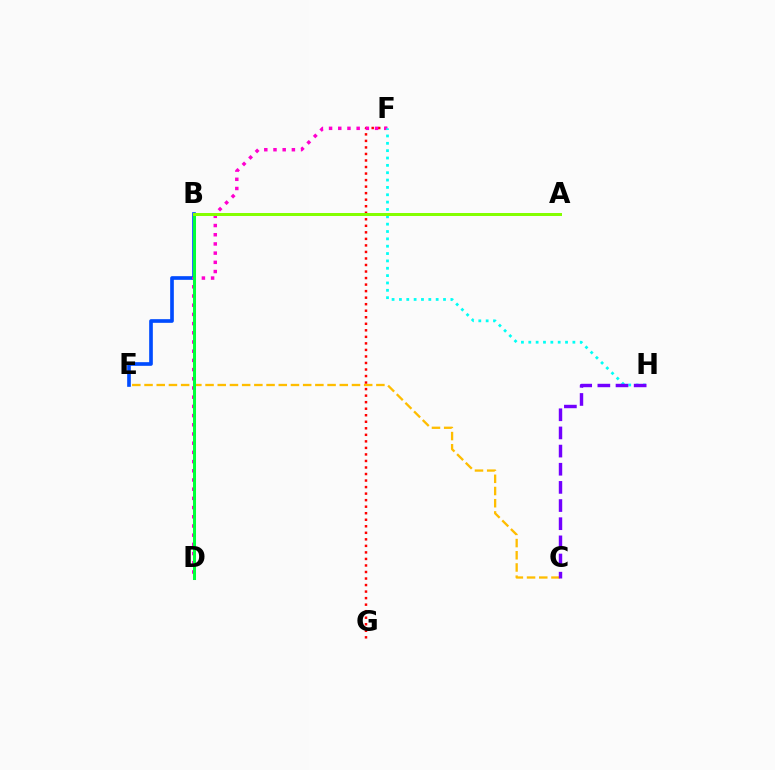{('F', 'G'): [{'color': '#ff0000', 'line_style': 'dotted', 'thickness': 1.77}], ('B', 'E'): [{'color': '#004bff', 'line_style': 'solid', 'thickness': 2.63}], ('D', 'F'): [{'color': '#ff00cf', 'line_style': 'dotted', 'thickness': 2.5}], ('F', 'H'): [{'color': '#00fff6', 'line_style': 'dotted', 'thickness': 2.0}], ('C', 'E'): [{'color': '#ffbd00', 'line_style': 'dashed', 'thickness': 1.66}], ('B', 'D'): [{'color': '#00ff39', 'line_style': 'solid', 'thickness': 2.19}], ('C', 'H'): [{'color': '#7200ff', 'line_style': 'dashed', 'thickness': 2.47}], ('A', 'B'): [{'color': '#84ff00', 'line_style': 'solid', 'thickness': 2.15}]}